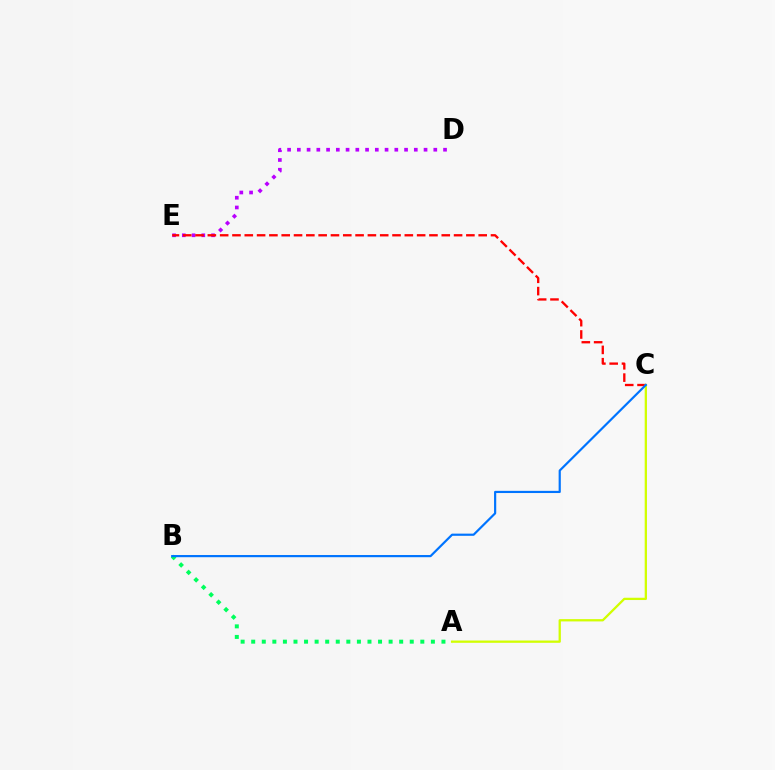{('D', 'E'): [{'color': '#b900ff', 'line_style': 'dotted', 'thickness': 2.65}], ('A', 'B'): [{'color': '#00ff5c', 'line_style': 'dotted', 'thickness': 2.87}], ('C', 'E'): [{'color': '#ff0000', 'line_style': 'dashed', 'thickness': 1.67}], ('A', 'C'): [{'color': '#d1ff00', 'line_style': 'solid', 'thickness': 1.64}], ('B', 'C'): [{'color': '#0074ff', 'line_style': 'solid', 'thickness': 1.57}]}